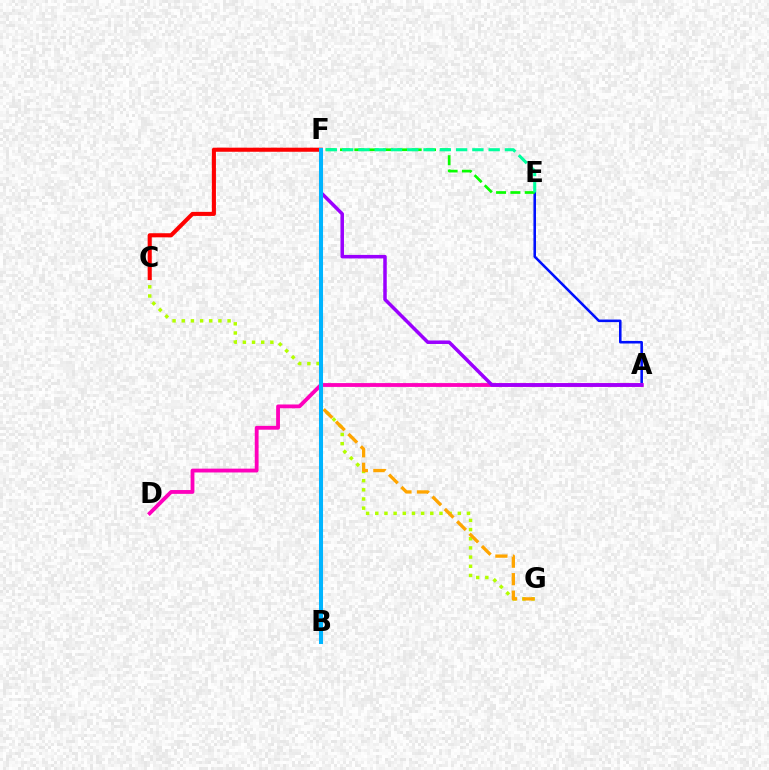{('C', 'G'): [{'color': '#b3ff00', 'line_style': 'dotted', 'thickness': 2.49}], ('F', 'G'): [{'color': '#ffa500', 'line_style': 'dashed', 'thickness': 2.38}], ('A', 'E'): [{'color': '#0010ff', 'line_style': 'solid', 'thickness': 1.84}], ('A', 'D'): [{'color': '#ff00bd', 'line_style': 'solid', 'thickness': 2.75}], ('C', 'F'): [{'color': '#ff0000', 'line_style': 'solid', 'thickness': 2.94}], ('E', 'F'): [{'color': '#08ff00', 'line_style': 'dashed', 'thickness': 1.95}, {'color': '#00ff9d', 'line_style': 'dashed', 'thickness': 2.21}], ('A', 'F'): [{'color': '#9b00ff', 'line_style': 'solid', 'thickness': 2.53}], ('B', 'F'): [{'color': '#00b5ff', 'line_style': 'solid', 'thickness': 2.91}]}